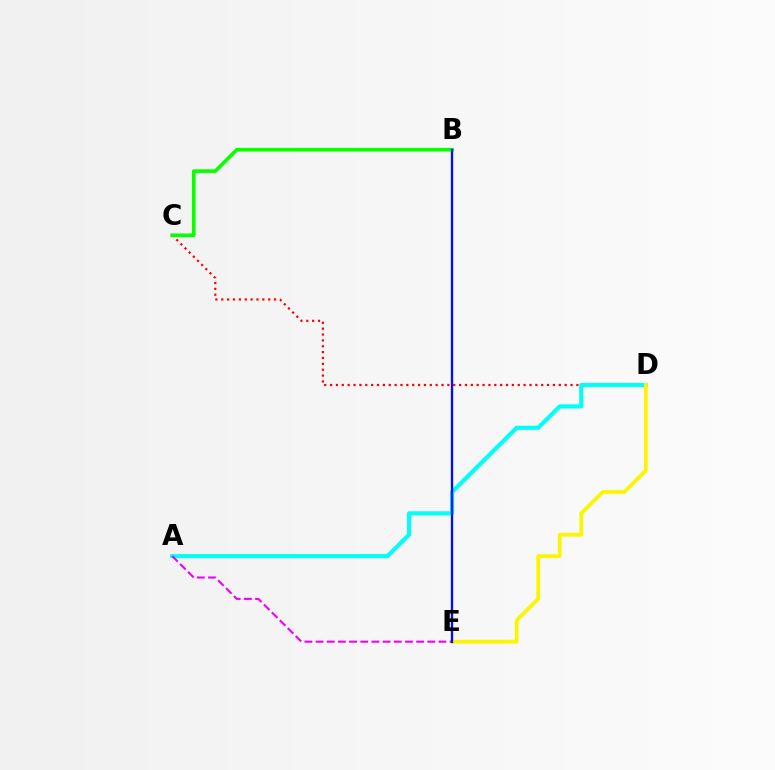{('C', 'D'): [{'color': '#ff0000', 'line_style': 'dotted', 'thickness': 1.59}], ('A', 'D'): [{'color': '#00fff6', 'line_style': 'solid', 'thickness': 2.97}], ('B', 'C'): [{'color': '#08ff00', 'line_style': 'solid', 'thickness': 2.62}], ('D', 'E'): [{'color': '#fcf500', 'line_style': 'solid', 'thickness': 2.7}], ('A', 'E'): [{'color': '#ee00ff', 'line_style': 'dashed', 'thickness': 1.52}], ('B', 'E'): [{'color': '#0010ff', 'line_style': 'solid', 'thickness': 1.67}]}